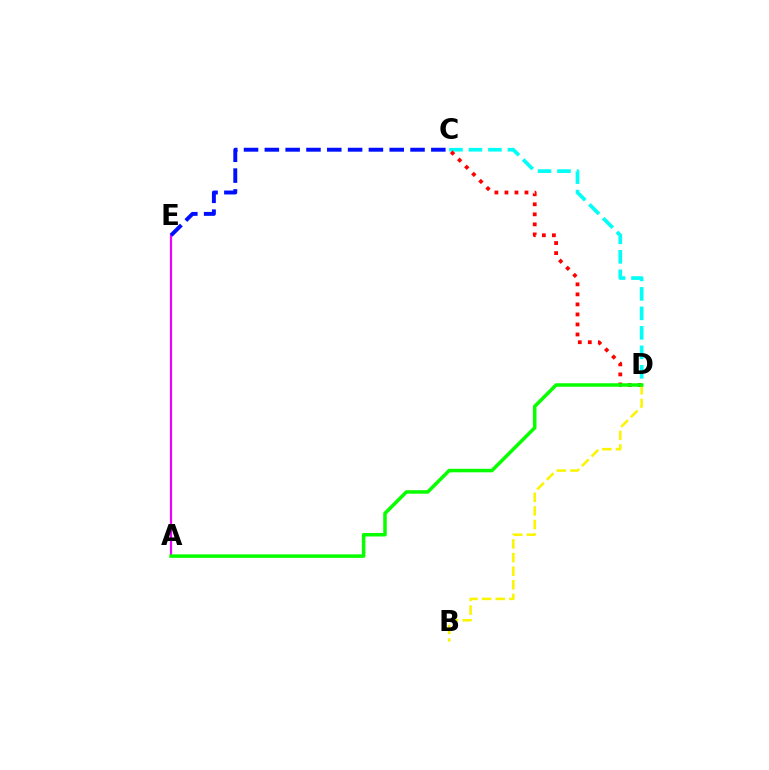{('A', 'E'): [{'color': '#ee00ff', 'line_style': 'solid', 'thickness': 1.57}], ('C', 'D'): [{'color': '#00fff6', 'line_style': 'dashed', 'thickness': 2.65}, {'color': '#ff0000', 'line_style': 'dotted', 'thickness': 2.72}], ('C', 'E'): [{'color': '#0010ff', 'line_style': 'dashed', 'thickness': 2.83}], ('B', 'D'): [{'color': '#fcf500', 'line_style': 'dashed', 'thickness': 1.85}], ('A', 'D'): [{'color': '#08ff00', 'line_style': 'solid', 'thickness': 2.53}]}